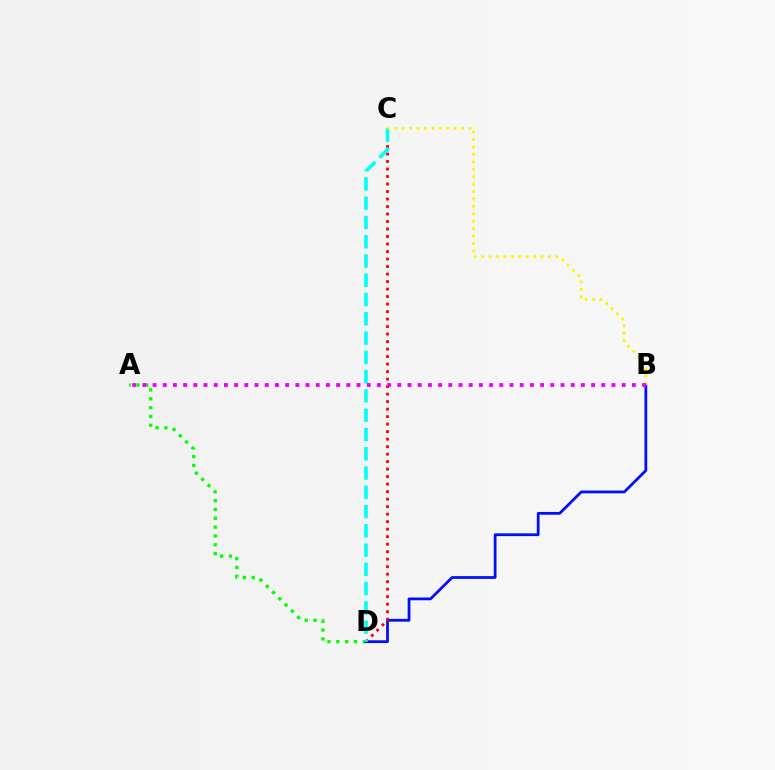{('A', 'D'): [{'color': '#08ff00', 'line_style': 'dotted', 'thickness': 2.4}], ('B', 'D'): [{'color': '#0010ff', 'line_style': 'solid', 'thickness': 2.0}], ('C', 'D'): [{'color': '#ff0000', 'line_style': 'dotted', 'thickness': 2.04}, {'color': '#00fff6', 'line_style': 'dashed', 'thickness': 2.62}], ('B', 'C'): [{'color': '#fcf500', 'line_style': 'dotted', 'thickness': 2.02}], ('A', 'B'): [{'color': '#ee00ff', 'line_style': 'dotted', 'thickness': 2.77}]}